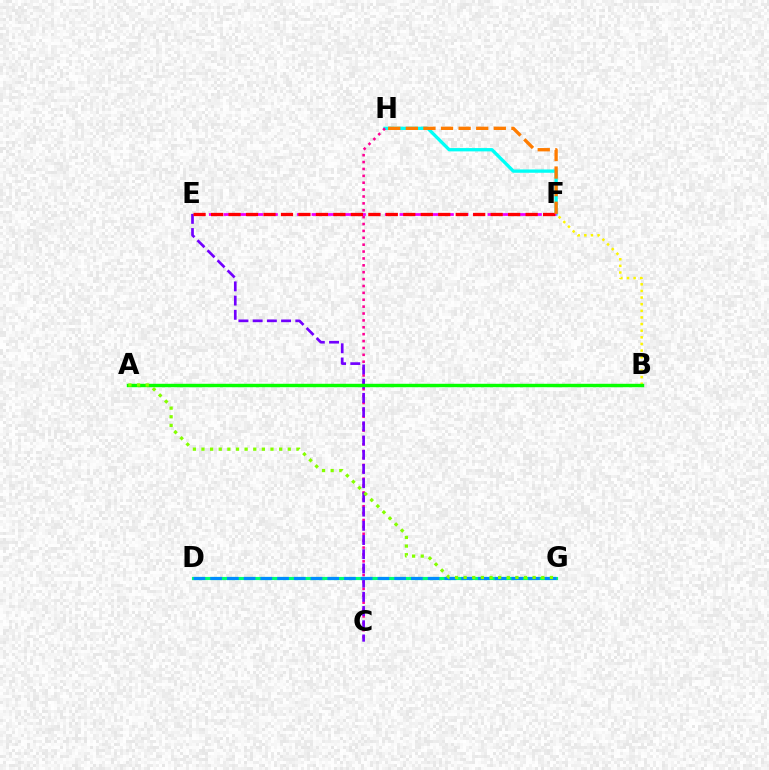{('F', 'H'): [{'color': '#00fff6', 'line_style': 'solid', 'thickness': 2.39}, {'color': '#ff7c00', 'line_style': 'dashed', 'thickness': 2.39}], ('D', 'G'): [{'color': '#0010ff', 'line_style': 'dotted', 'thickness': 1.98}, {'color': '#00ff74', 'line_style': 'solid', 'thickness': 2.25}, {'color': '#008cff', 'line_style': 'dashed', 'thickness': 2.27}], ('C', 'H'): [{'color': '#ff0094', 'line_style': 'dotted', 'thickness': 1.87}], ('C', 'E'): [{'color': '#7200ff', 'line_style': 'dashed', 'thickness': 1.93}], ('B', 'F'): [{'color': '#fcf500', 'line_style': 'dotted', 'thickness': 1.8}], ('A', 'B'): [{'color': '#08ff00', 'line_style': 'solid', 'thickness': 2.46}], ('E', 'F'): [{'color': '#ee00ff', 'line_style': 'dashed', 'thickness': 1.99}, {'color': '#ff0000', 'line_style': 'dashed', 'thickness': 2.37}], ('A', 'G'): [{'color': '#84ff00', 'line_style': 'dotted', 'thickness': 2.34}]}